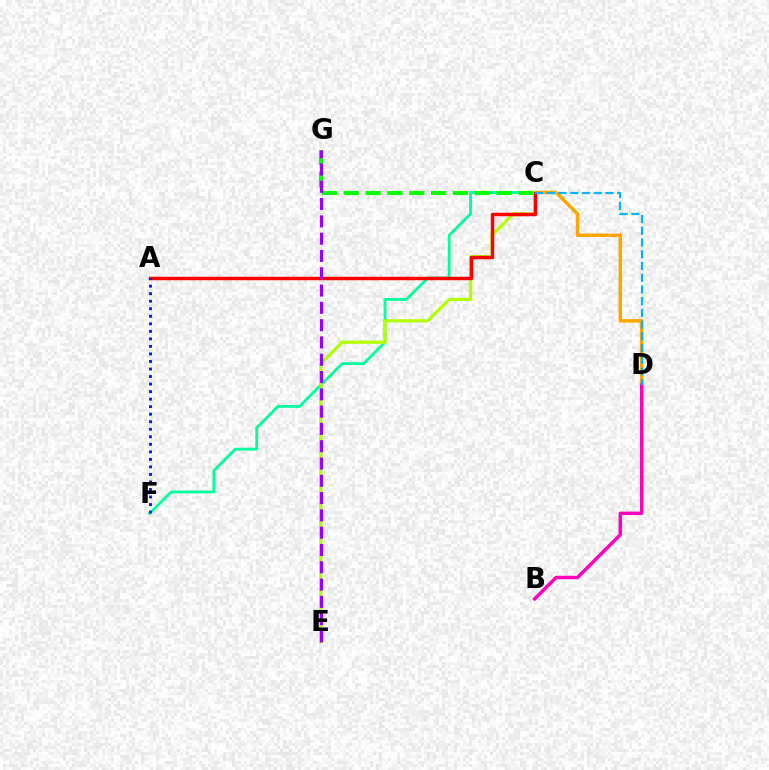{('C', 'F'): [{'color': '#00ff9d', 'line_style': 'solid', 'thickness': 2.03}], ('C', 'G'): [{'color': '#08ff00', 'line_style': 'dashed', 'thickness': 2.97}], ('C', 'D'): [{'color': '#ffa500', 'line_style': 'solid', 'thickness': 2.5}, {'color': '#00b5ff', 'line_style': 'dashed', 'thickness': 1.59}], ('C', 'E'): [{'color': '#b3ff00', 'line_style': 'solid', 'thickness': 2.34}], ('A', 'C'): [{'color': '#ff0000', 'line_style': 'solid', 'thickness': 2.49}], ('B', 'D'): [{'color': '#ff00bd', 'line_style': 'solid', 'thickness': 2.5}], ('E', 'G'): [{'color': '#9b00ff', 'line_style': 'dashed', 'thickness': 2.35}], ('A', 'F'): [{'color': '#0010ff', 'line_style': 'dotted', 'thickness': 2.05}]}